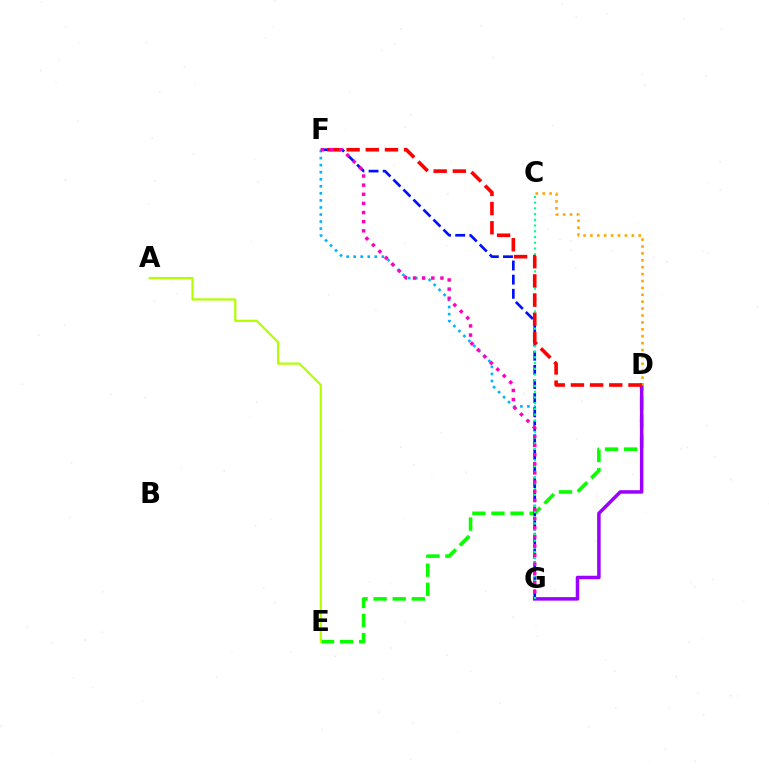{('D', 'E'): [{'color': '#08ff00', 'line_style': 'dashed', 'thickness': 2.59}], ('D', 'G'): [{'color': '#9b00ff', 'line_style': 'solid', 'thickness': 2.52}], ('F', 'G'): [{'color': '#00b5ff', 'line_style': 'dotted', 'thickness': 1.92}, {'color': '#0010ff', 'line_style': 'dashed', 'thickness': 1.92}, {'color': '#ff00bd', 'line_style': 'dotted', 'thickness': 2.48}], ('C', 'D'): [{'color': '#ffa500', 'line_style': 'dotted', 'thickness': 1.87}], ('A', 'E'): [{'color': '#b3ff00', 'line_style': 'solid', 'thickness': 1.6}], ('C', 'G'): [{'color': '#00ff9d', 'line_style': 'dotted', 'thickness': 1.56}], ('D', 'F'): [{'color': '#ff0000', 'line_style': 'dashed', 'thickness': 2.61}]}